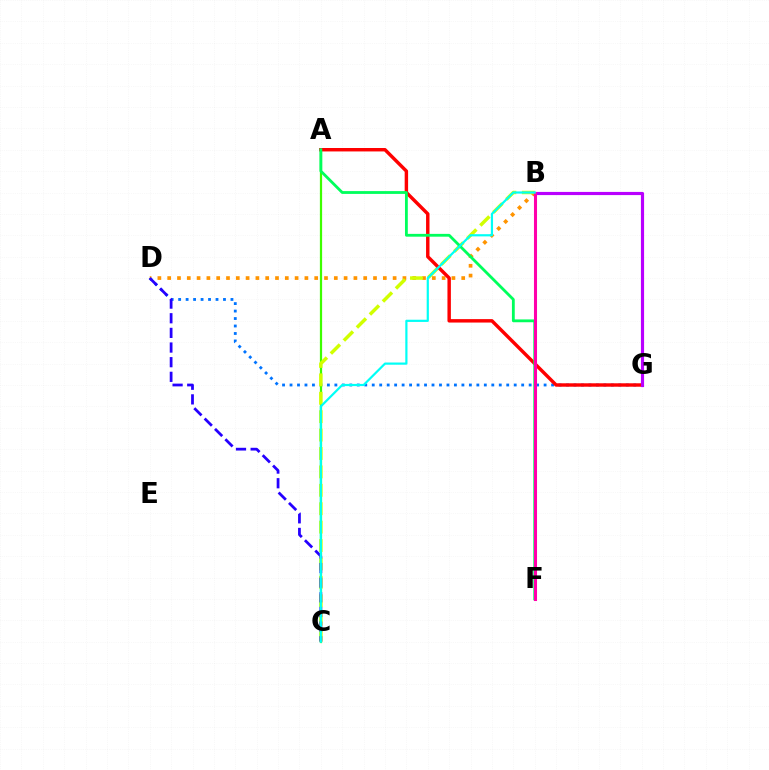{('D', 'G'): [{'color': '#0074ff', 'line_style': 'dotted', 'thickness': 2.03}], ('B', 'D'): [{'color': '#ff9400', 'line_style': 'dotted', 'thickness': 2.66}], ('A', 'C'): [{'color': '#3dff00', 'line_style': 'solid', 'thickness': 1.6}], ('B', 'C'): [{'color': '#d1ff00', 'line_style': 'dashed', 'thickness': 2.5}, {'color': '#00fff6', 'line_style': 'solid', 'thickness': 1.58}], ('C', 'D'): [{'color': '#2500ff', 'line_style': 'dashed', 'thickness': 1.99}], ('A', 'G'): [{'color': '#ff0000', 'line_style': 'solid', 'thickness': 2.47}], ('B', 'G'): [{'color': '#b900ff', 'line_style': 'solid', 'thickness': 2.28}], ('A', 'F'): [{'color': '#00ff5c', 'line_style': 'solid', 'thickness': 2.03}], ('B', 'F'): [{'color': '#ff00ac', 'line_style': 'solid', 'thickness': 2.21}]}